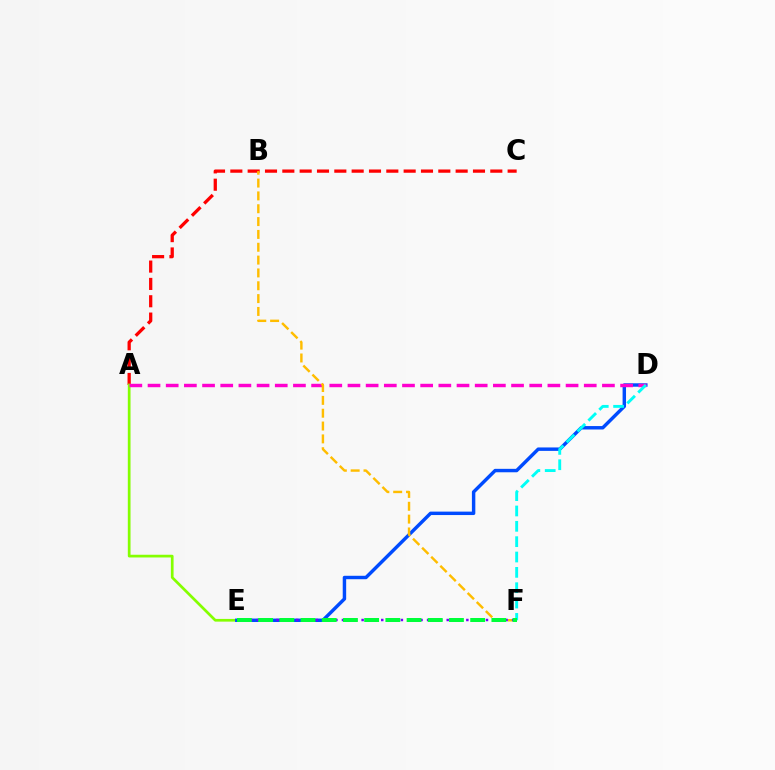{('A', 'C'): [{'color': '#ff0000', 'line_style': 'dashed', 'thickness': 2.35}], ('A', 'E'): [{'color': '#84ff00', 'line_style': 'solid', 'thickness': 1.95}], ('D', 'E'): [{'color': '#004bff', 'line_style': 'solid', 'thickness': 2.47}], ('A', 'D'): [{'color': '#ff00cf', 'line_style': 'dashed', 'thickness': 2.47}], ('B', 'F'): [{'color': '#ffbd00', 'line_style': 'dashed', 'thickness': 1.74}], ('E', 'F'): [{'color': '#7200ff', 'line_style': 'dotted', 'thickness': 1.78}, {'color': '#00ff39', 'line_style': 'dashed', 'thickness': 2.88}], ('D', 'F'): [{'color': '#00fff6', 'line_style': 'dashed', 'thickness': 2.08}]}